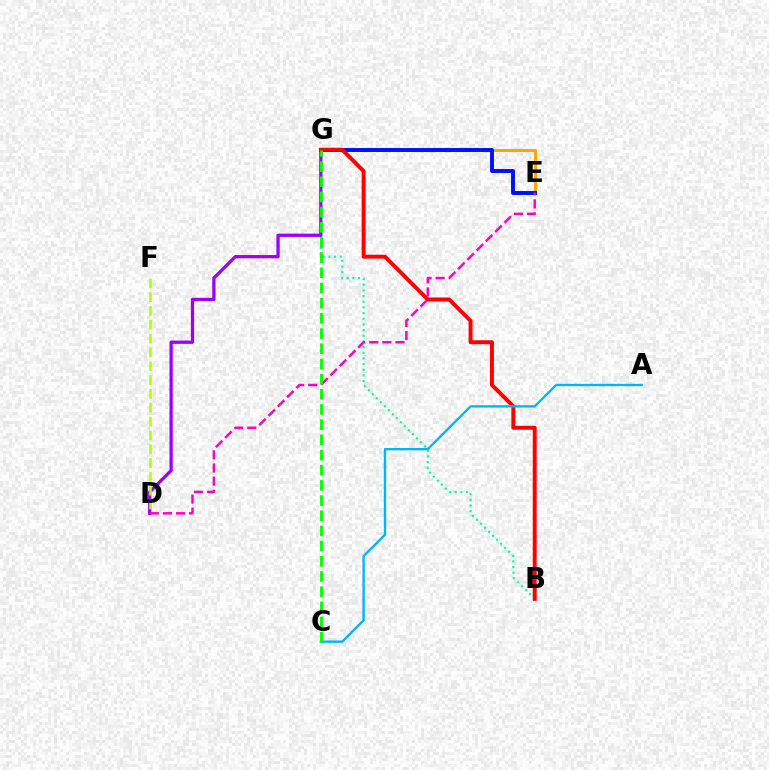{('E', 'G'): [{'color': '#ffa500', 'line_style': 'solid', 'thickness': 2.14}, {'color': '#0010ff', 'line_style': 'solid', 'thickness': 2.84}], ('B', 'G'): [{'color': '#00ff9d', 'line_style': 'dotted', 'thickness': 1.54}, {'color': '#ff0000', 'line_style': 'solid', 'thickness': 2.83}], ('D', 'G'): [{'color': '#9b00ff', 'line_style': 'solid', 'thickness': 2.35}], ('D', 'F'): [{'color': '#b3ff00', 'line_style': 'dashed', 'thickness': 1.88}], ('A', 'C'): [{'color': '#00b5ff', 'line_style': 'solid', 'thickness': 1.7}], ('D', 'E'): [{'color': '#ff00bd', 'line_style': 'dashed', 'thickness': 1.78}], ('C', 'G'): [{'color': '#08ff00', 'line_style': 'dashed', 'thickness': 2.06}]}